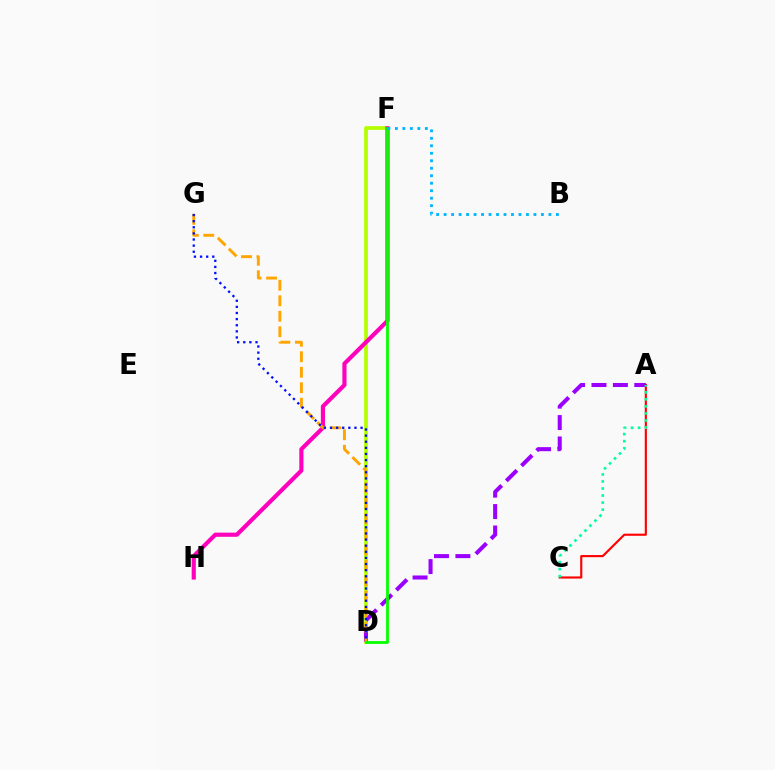{('A', 'C'): [{'color': '#ff0000', 'line_style': 'solid', 'thickness': 1.54}, {'color': '#00ff9d', 'line_style': 'dotted', 'thickness': 1.91}], ('D', 'F'): [{'color': '#b3ff00', 'line_style': 'solid', 'thickness': 2.69}, {'color': '#08ff00', 'line_style': 'solid', 'thickness': 2.04}], ('F', 'H'): [{'color': '#ff00bd', 'line_style': 'solid', 'thickness': 2.99}], ('A', 'D'): [{'color': '#9b00ff', 'line_style': 'dashed', 'thickness': 2.91}], ('D', 'G'): [{'color': '#ffa500', 'line_style': 'dashed', 'thickness': 2.11}, {'color': '#0010ff', 'line_style': 'dotted', 'thickness': 1.66}], ('B', 'F'): [{'color': '#00b5ff', 'line_style': 'dotted', 'thickness': 2.03}]}